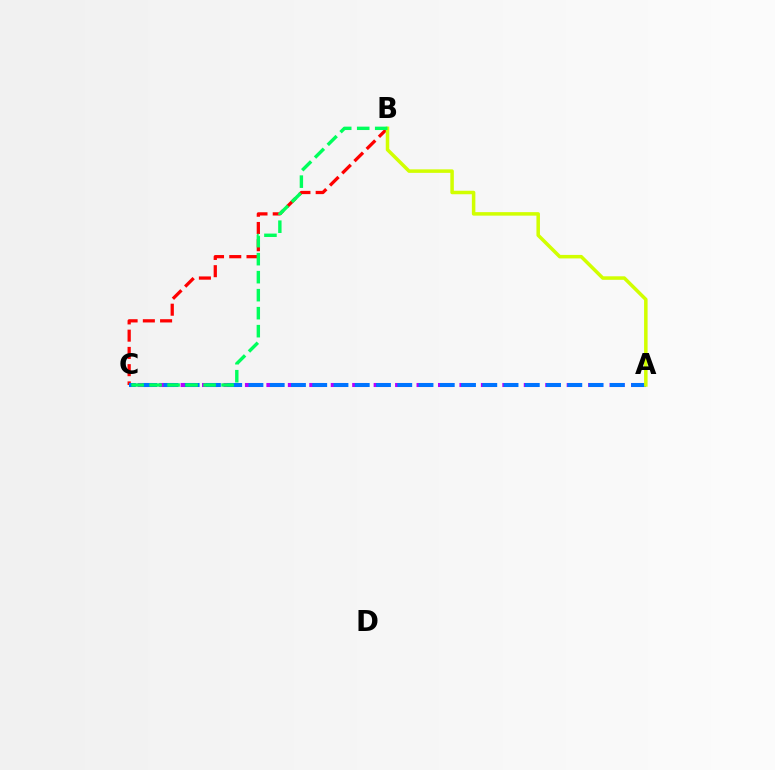{('B', 'C'): [{'color': '#ff0000', 'line_style': 'dashed', 'thickness': 2.34}, {'color': '#00ff5c', 'line_style': 'dashed', 'thickness': 2.45}], ('A', 'C'): [{'color': '#b900ff', 'line_style': 'dashed', 'thickness': 2.91}, {'color': '#0074ff', 'line_style': 'dashed', 'thickness': 2.89}], ('A', 'B'): [{'color': '#d1ff00', 'line_style': 'solid', 'thickness': 2.53}]}